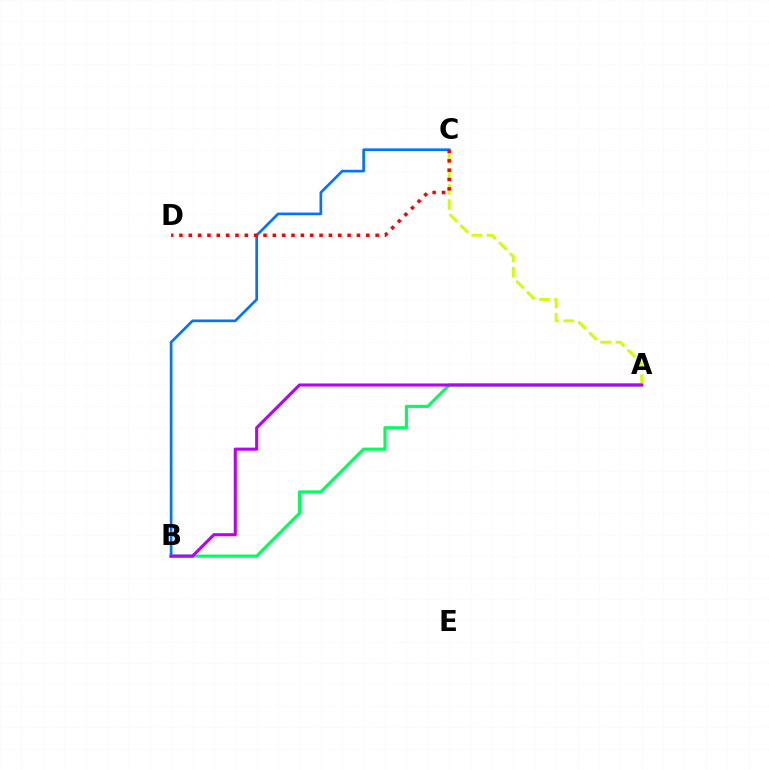{('A', 'B'): [{'color': '#00ff5c', 'line_style': 'solid', 'thickness': 2.26}, {'color': '#b900ff', 'line_style': 'solid', 'thickness': 2.23}], ('A', 'C'): [{'color': '#d1ff00', 'line_style': 'dashed', 'thickness': 2.07}], ('B', 'C'): [{'color': '#0074ff', 'line_style': 'solid', 'thickness': 1.92}], ('C', 'D'): [{'color': '#ff0000', 'line_style': 'dotted', 'thickness': 2.54}]}